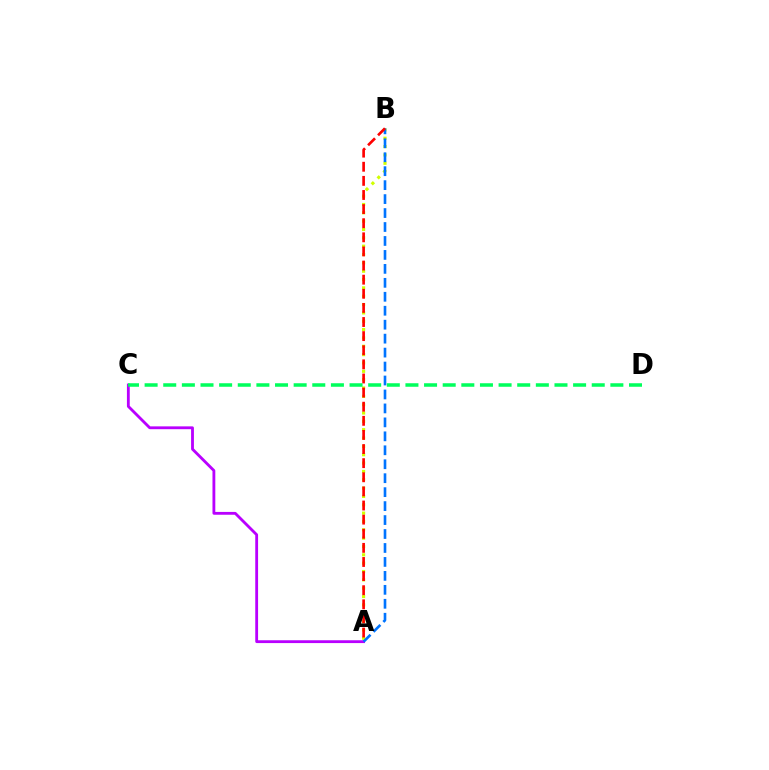{('A', 'C'): [{'color': '#b900ff', 'line_style': 'solid', 'thickness': 2.04}], ('A', 'B'): [{'color': '#d1ff00', 'line_style': 'dotted', 'thickness': 2.27}, {'color': '#0074ff', 'line_style': 'dashed', 'thickness': 1.9}, {'color': '#ff0000', 'line_style': 'dashed', 'thickness': 1.92}], ('C', 'D'): [{'color': '#00ff5c', 'line_style': 'dashed', 'thickness': 2.53}]}